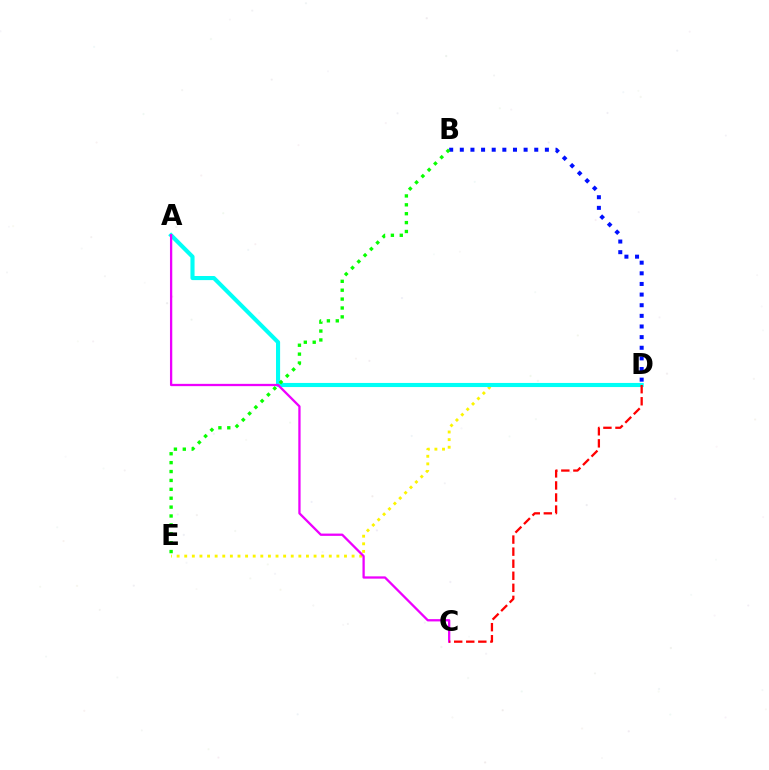{('D', 'E'): [{'color': '#fcf500', 'line_style': 'dotted', 'thickness': 2.07}], ('A', 'D'): [{'color': '#00fff6', 'line_style': 'solid', 'thickness': 2.96}], ('B', 'D'): [{'color': '#0010ff', 'line_style': 'dotted', 'thickness': 2.89}], ('A', 'C'): [{'color': '#ee00ff', 'line_style': 'solid', 'thickness': 1.65}], ('C', 'D'): [{'color': '#ff0000', 'line_style': 'dashed', 'thickness': 1.64}], ('B', 'E'): [{'color': '#08ff00', 'line_style': 'dotted', 'thickness': 2.42}]}